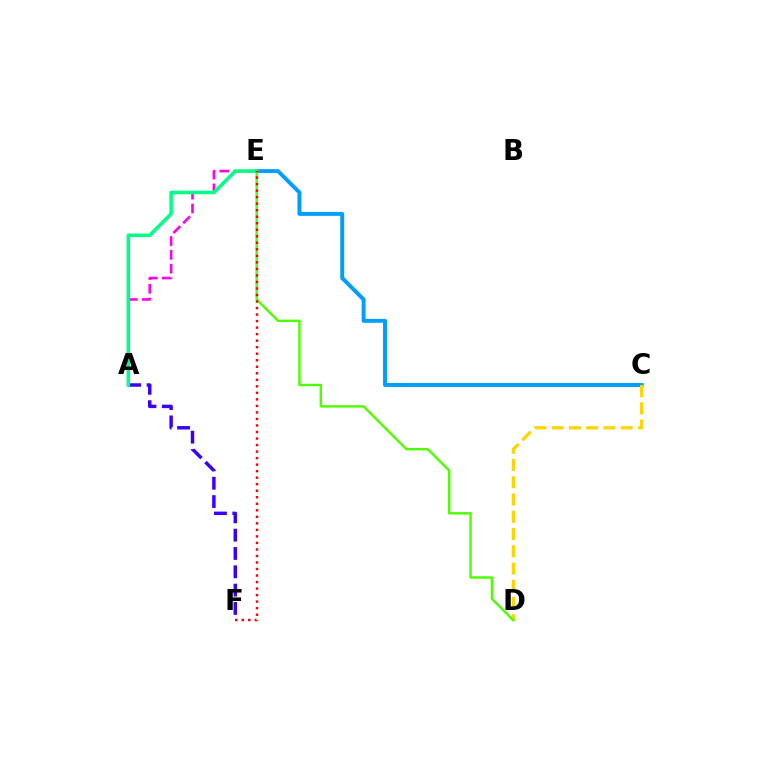{('A', 'F'): [{'color': '#3700ff', 'line_style': 'dashed', 'thickness': 2.49}], ('C', 'E'): [{'color': '#009eff', 'line_style': 'solid', 'thickness': 2.83}], ('A', 'E'): [{'color': '#ff00ed', 'line_style': 'dashed', 'thickness': 1.88}, {'color': '#00ff86', 'line_style': 'solid', 'thickness': 2.55}], ('C', 'D'): [{'color': '#ffd500', 'line_style': 'dashed', 'thickness': 2.34}], ('D', 'E'): [{'color': '#4fff00', 'line_style': 'solid', 'thickness': 1.75}], ('E', 'F'): [{'color': '#ff0000', 'line_style': 'dotted', 'thickness': 1.77}]}